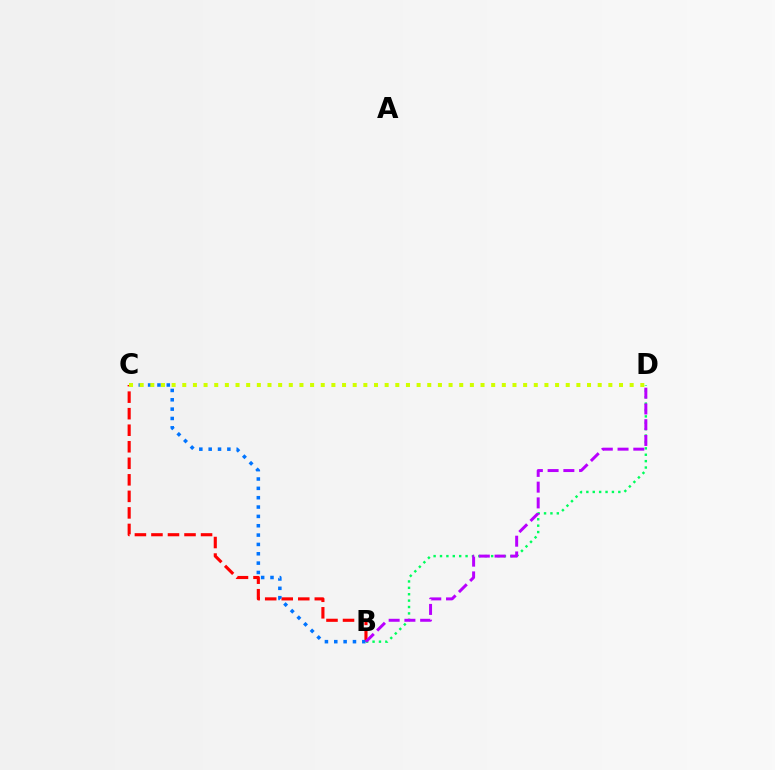{('B', 'C'): [{'color': '#ff0000', 'line_style': 'dashed', 'thickness': 2.25}, {'color': '#0074ff', 'line_style': 'dotted', 'thickness': 2.54}], ('B', 'D'): [{'color': '#00ff5c', 'line_style': 'dotted', 'thickness': 1.74}, {'color': '#b900ff', 'line_style': 'dashed', 'thickness': 2.14}], ('C', 'D'): [{'color': '#d1ff00', 'line_style': 'dotted', 'thickness': 2.89}]}